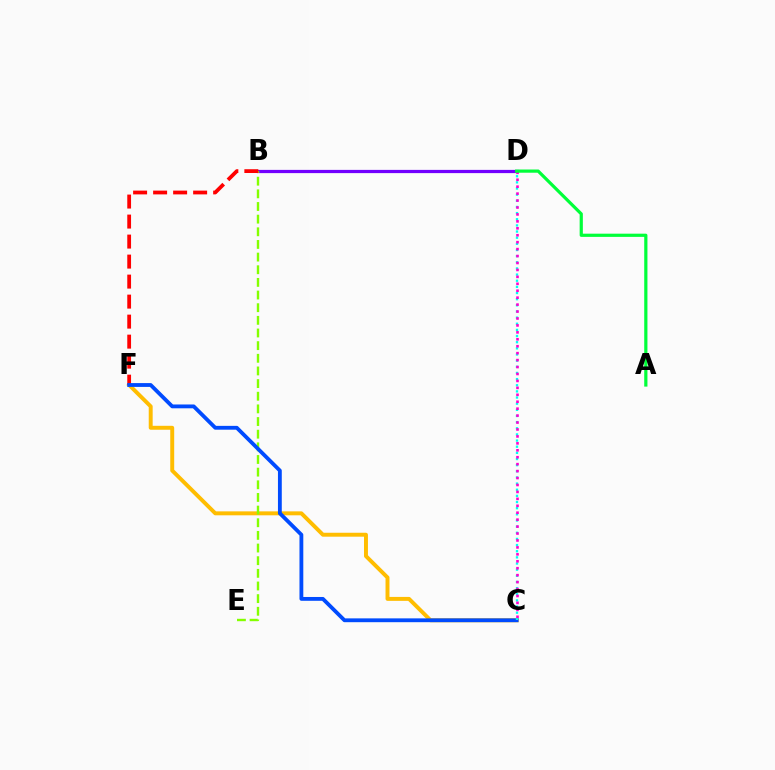{('B', 'D'): [{'color': '#7200ff', 'line_style': 'solid', 'thickness': 2.32}], ('C', 'F'): [{'color': '#ffbd00', 'line_style': 'solid', 'thickness': 2.84}, {'color': '#004bff', 'line_style': 'solid', 'thickness': 2.75}], ('B', 'E'): [{'color': '#84ff00', 'line_style': 'dashed', 'thickness': 1.72}], ('B', 'F'): [{'color': '#ff0000', 'line_style': 'dashed', 'thickness': 2.72}], ('C', 'D'): [{'color': '#00fff6', 'line_style': 'dotted', 'thickness': 1.67}, {'color': '#ff00cf', 'line_style': 'dotted', 'thickness': 1.88}], ('A', 'D'): [{'color': '#00ff39', 'line_style': 'solid', 'thickness': 2.31}]}